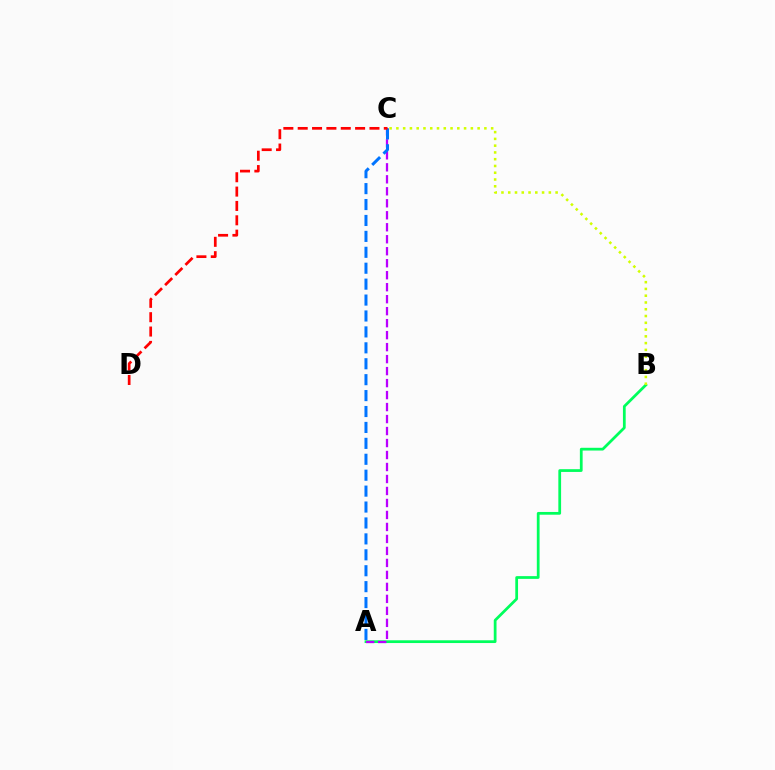{('A', 'B'): [{'color': '#00ff5c', 'line_style': 'solid', 'thickness': 1.98}], ('B', 'C'): [{'color': '#d1ff00', 'line_style': 'dotted', 'thickness': 1.84}], ('A', 'C'): [{'color': '#b900ff', 'line_style': 'dashed', 'thickness': 1.63}, {'color': '#0074ff', 'line_style': 'dashed', 'thickness': 2.16}], ('C', 'D'): [{'color': '#ff0000', 'line_style': 'dashed', 'thickness': 1.95}]}